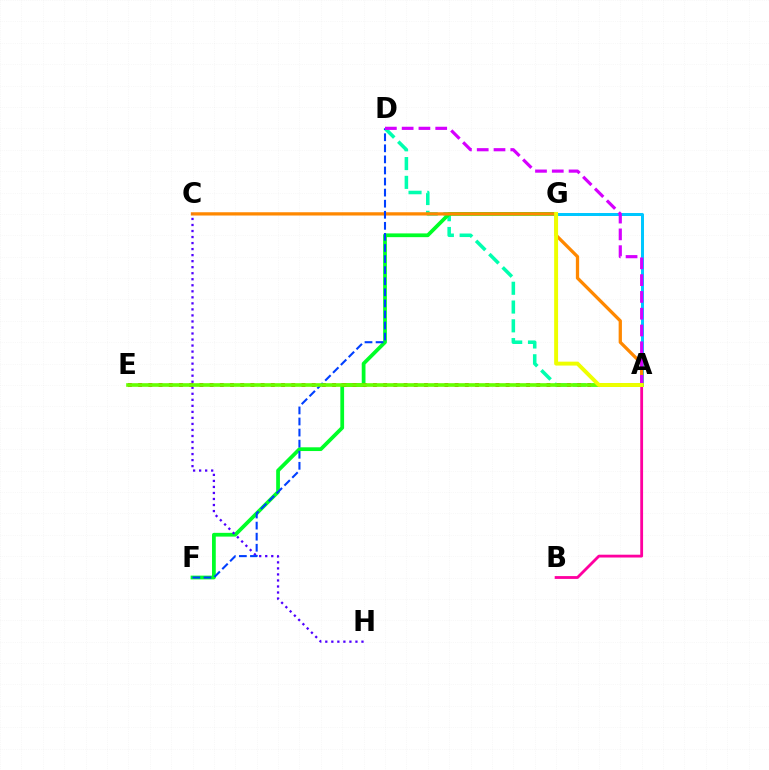{('A', 'D'): [{'color': '#00ffaf', 'line_style': 'dashed', 'thickness': 2.55}, {'color': '#d600ff', 'line_style': 'dashed', 'thickness': 2.28}], ('A', 'B'): [{'color': '#ff00a0', 'line_style': 'solid', 'thickness': 2.03}], ('A', 'G'): [{'color': '#00c7ff', 'line_style': 'solid', 'thickness': 2.15}, {'color': '#eeff00', 'line_style': 'solid', 'thickness': 2.82}], ('F', 'G'): [{'color': '#00ff27', 'line_style': 'solid', 'thickness': 2.7}], ('A', 'C'): [{'color': '#ff8800', 'line_style': 'solid', 'thickness': 2.36}], ('C', 'H'): [{'color': '#4f00ff', 'line_style': 'dotted', 'thickness': 1.64}], ('A', 'E'): [{'color': '#ff0000', 'line_style': 'dotted', 'thickness': 2.77}, {'color': '#66ff00', 'line_style': 'solid', 'thickness': 2.62}], ('D', 'F'): [{'color': '#003fff', 'line_style': 'dashed', 'thickness': 1.5}]}